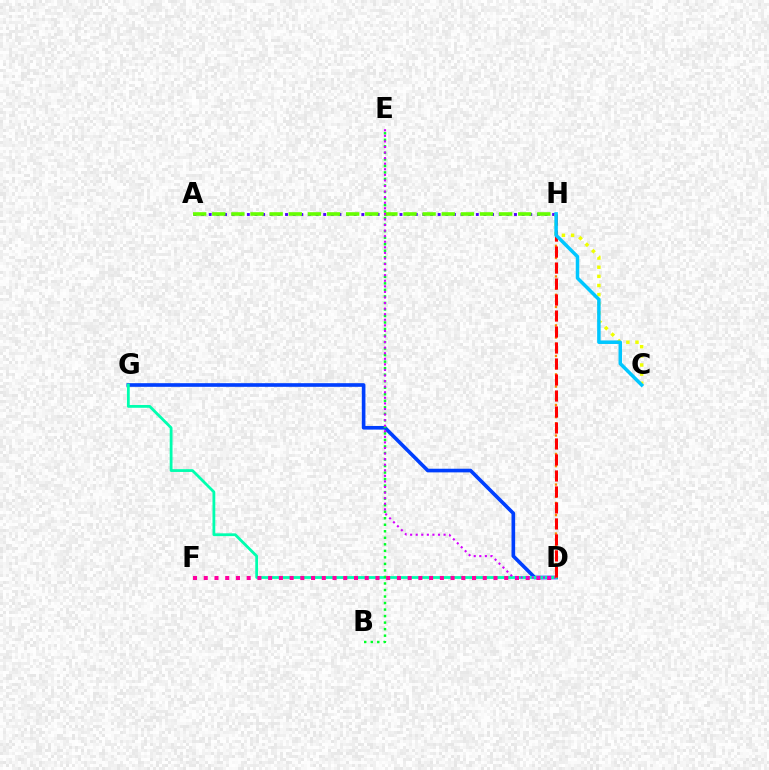{('A', 'H'): [{'color': '#4f00ff', 'line_style': 'dotted', 'thickness': 2.07}, {'color': '#66ff00', 'line_style': 'dashed', 'thickness': 2.6}], ('D', 'G'): [{'color': '#003fff', 'line_style': 'solid', 'thickness': 2.62}, {'color': '#00ffaf', 'line_style': 'solid', 'thickness': 2.01}], ('B', 'E'): [{'color': '#00ff27', 'line_style': 'dotted', 'thickness': 1.77}], ('D', 'F'): [{'color': '#ff00a0', 'line_style': 'dotted', 'thickness': 2.92}], ('C', 'H'): [{'color': '#eeff00', 'line_style': 'dotted', 'thickness': 2.48}, {'color': '#00c7ff', 'line_style': 'solid', 'thickness': 2.52}], ('D', 'E'): [{'color': '#d600ff', 'line_style': 'dotted', 'thickness': 1.51}], ('D', 'H'): [{'color': '#ff8800', 'line_style': 'dotted', 'thickness': 1.66}, {'color': '#ff0000', 'line_style': 'dashed', 'thickness': 2.17}]}